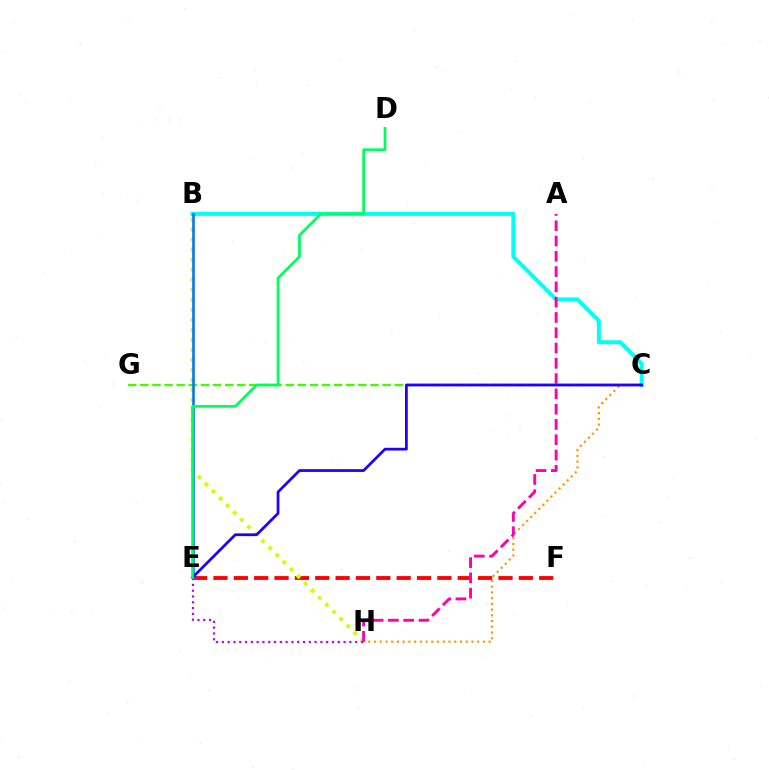{('C', 'G'): [{'color': '#3dff00', 'line_style': 'dashed', 'thickness': 1.65}], ('E', 'F'): [{'color': '#ff0000', 'line_style': 'dashed', 'thickness': 2.77}], ('B', 'H'): [{'color': '#d1ff00', 'line_style': 'dotted', 'thickness': 2.72}], ('B', 'C'): [{'color': '#00fff6', 'line_style': 'solid', 'thickness': 2.88}], ('B', 'E'): [{'color': '#0074ff', 'line_style': 'solid', 'thickness': 1.86}], ('E', 'H'): [{'color': '#b900ff', 'line_style': 'dotted', 'thickness': 1.58}], ('C', 'H'): [{'color': '#ff9400', 'line_style': 'dotted', 'thickness': 1.56}], ('C', 'E'): [{'color': '#2500ff', 'line_style': 'solid', 'thickness': 2.0}], ('A', 'H'): [{'color': '#ff00ac', 'line_style': 'dashed', 'thickness': 2.08}], ('D', 'E'): [{'color': '#00ff5c', 'line_style': 'solid', 'thickness': 1.97}]}